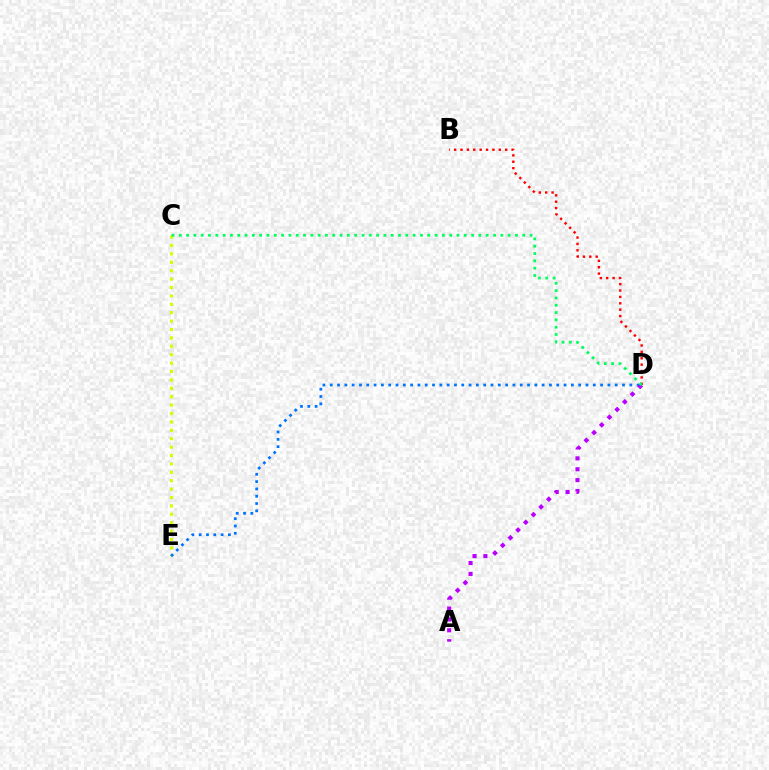{('C', 'E'): [{'color': '#d1ff00', 'line_style': 'dotted', 'thickness': 2.28}], ('D', 'E'): [{'color': '#0074ff', 'line_style': 'dotted', 'thickness': 1.99}], ('B', 'D'): [{'color': '#ff0000', 'line_style': 'dotted', 'thickness': 1.73}], ('A', 'D'): [{'color': '#b900ff', 'line_style': 'dotted', 'thickness': 2.96}], ('C', 'D'): [{'color': '#00ff5c', 'line_style': 'dotted', 'thickness': 1.99}]}